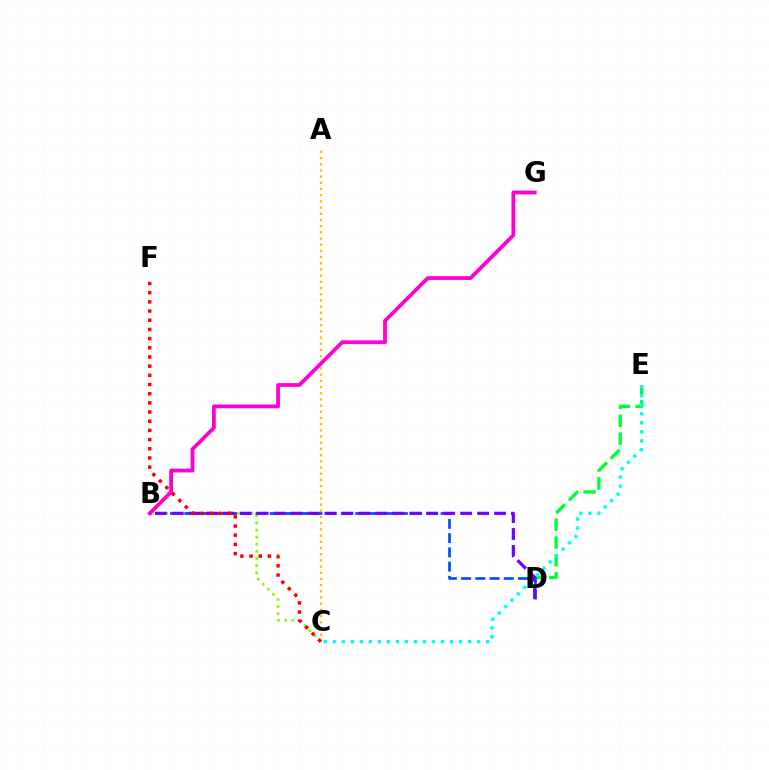{('D', 'E'): [{'color': '#00ff39', 'line_style': 'dashed', 'thickness': 2.43}], ('B', 'C'): [{'color': '#84ff00', 'line_style': 'dotted', 'thickness': 1.93}], ('C', 'E'): [{'color': '#00fff6', 'line_style': 'dotted', 'thickness': 2.45}], ('B', 'D'): [{'color': '#004bff', 'line_style': 'dashed', 'thickness': 1.93}, {'color': '#7200ff', 'line_style': 'dashed', 'thickness': 2.3}], ('A', 'C'): [{'color': '#ffbd00', 'line_style': 'dotted', 'thickness': 1.68}], ('B', 'G'): [{'color': '#ff00cf', 'line_style': 'solid', 'thickness': 2.71}], ('C', 'F'): [{'color': '#ff0000', 'line_style': 'dotted', 'thickness': 2.49}]}